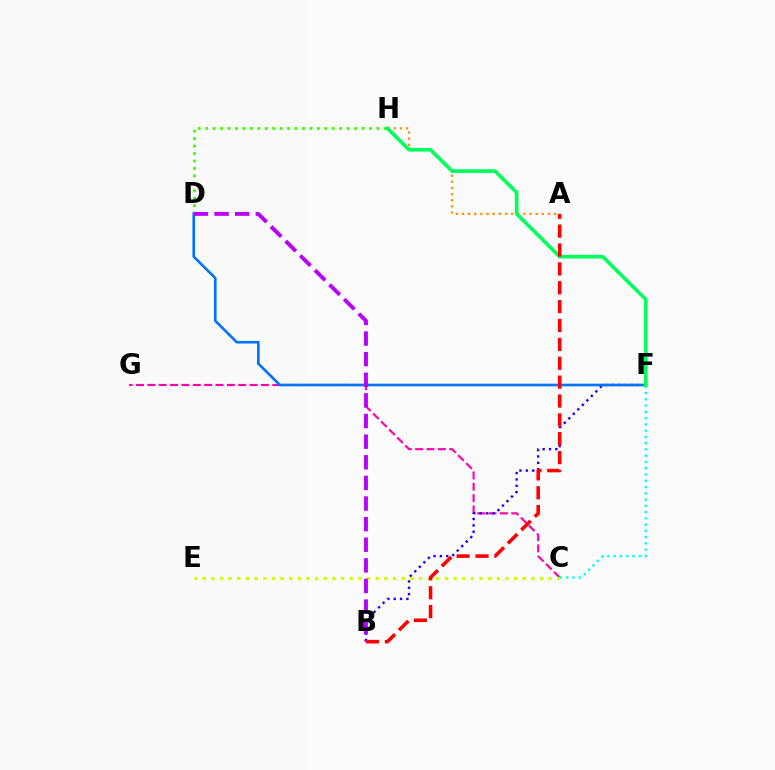{('C', 'G'): [{'color': '#ff00ac', 'line_style': 'dashed', 'thickness': 1.54}], ('B', 'F'): [{'color': '#2500ff', 'line_style': 'dotted', 'thickness': 1.73}], ('A', 'H'): [{'color': '#ff9400', 'line_style': 'dotted', 'thickness': 1.67}], ('D', 'H'): [{'color': '#3dff00', 'line_style': 'dotted', 'thickness': 2.02}], ('C', 'E'): [{'color': '#d1ff00', 'line_style': 'dotted', 'thickness': 2.35}], ('D', 'F'): [{'color': '#0074ff', 'line_style': 'solid', 'thickness': 1.9}], ('C', 'F'): [{'color': '#00fff6', 'line_style': 'dotted', 'thickness': 1.7}], ('F', 'H'): [{'color': '#00ff5c', 'line_style': 'solid', 'thickness': 2.62}], ('A', 'B'): [{'color': '#ff0000', 'line_style': 'dashed', 'thickness': 2.56}], ('B', 'D'): [{'color': '#b900ff', 'line_style': 'dashed', 'thickness': 2.8}]}